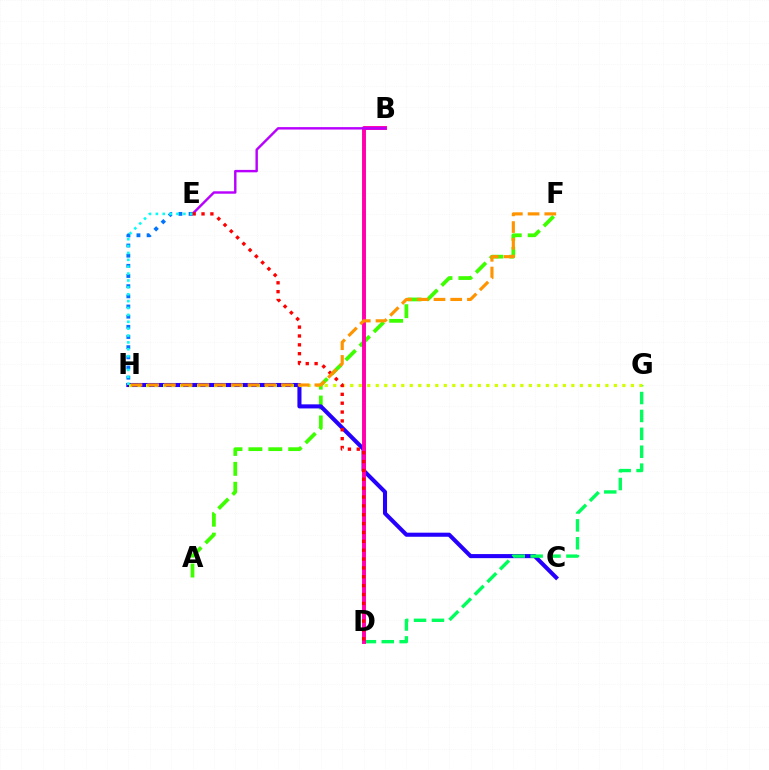{('A', 'F'): [{'color': '#3dff00', 'line_style': 'dashed', 'thickness': 2.7}], ('C', 'H'): [{'color': '#2500ff', 'line_style': 'solid', 'thickness': 2.93}], ('D', 'G'): [{'color': '#00ff5c', 'line_style': 'dashed', 'thickness': 2.43}], ('B', 'D'): [{'color': '#ff00ac', 'line_style': 'solid', 'thickness': 2.82}], ('G', 'H'): [{'color': '#d1ff00', 'line_style': 'dotted', 'thickness': 2.31}], ('B', 'E'): [{'color': '#b900ff', 'line_style': 'solid', 'thickness': 1.74}], ('E', 'H'): [{'color': '#0074ff', 'line_style': 'dotted', 'thickness': 2.76}, {'color': '#00fff6', 'line_style': 'dotted', 'thickness': 1.87}], ('D', 'E'): [{'color': '#ff0000', 'line_style': 'dotted', 'thickness': 2.41}], ('F', 'H'): [{'color': '#ff9400', 'line_style': 'dashed', 'thickness': 2.27}]}